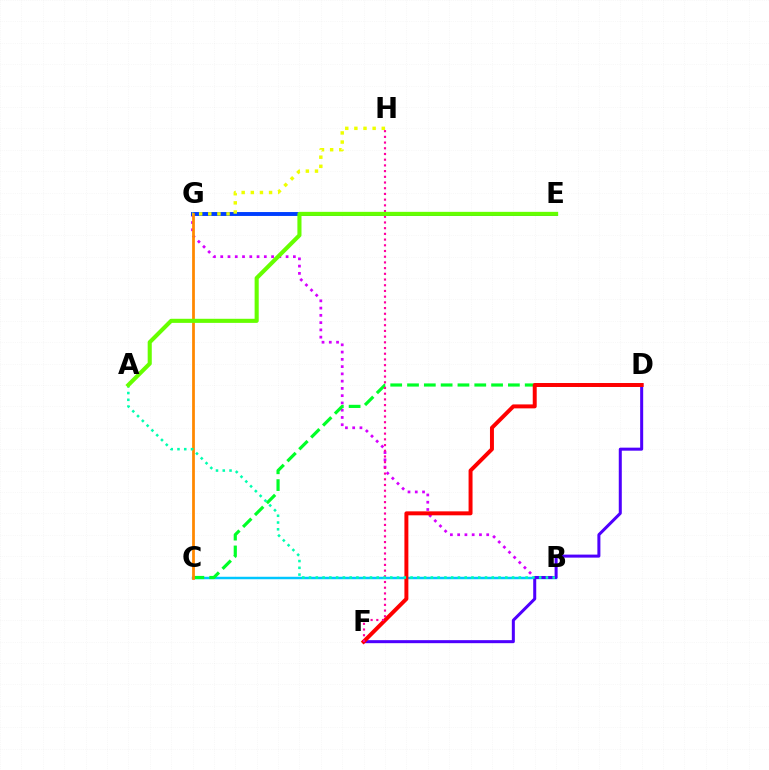{('B', 'G'): [{'color': '#d600ff', 'line_style': 'dotted', 'thickness': 1.97}], ('B', 'C'): [{'color': '#00c7ff', 'line_style': 'solid', 'thickness': 1.77}], ('D', 'F'): [{'color': '#4f00ff', 'line_style': 'solid', 'thickness': 2.18}, {'color': '#ff0000', 'line_style': 'solid', 'thickness': 2.85}], ('C', 'D'): [{'color': '#00ff27', 'line_style': 'dashed', 'thickness': 2.28}], ('F', 'H'): [{'color': '#ff00a0', 'line_style': 'dotted', 'thickness': 1.55}], ('E', 'G'): [{'color': '#003fff', 'line_style': 'solid', 'thickness': 2.81}], ('C', 'G'): [{'color': '#ff8800', 'line_style': 'solid', 'thickness': 1.99}], ('G', 'H'): [{'color': '#eeff00', 'line_style': 'dotted', 'thickness': 2.48}], ('A', 'B'): [{'color': '#00ffaf', 'line_style': 'dotted', 'thickness': 1.84}], ('A', 'E'): [{'color': '#66ff00', 'line_style': 'solid', 'thickness': 2.95}]}